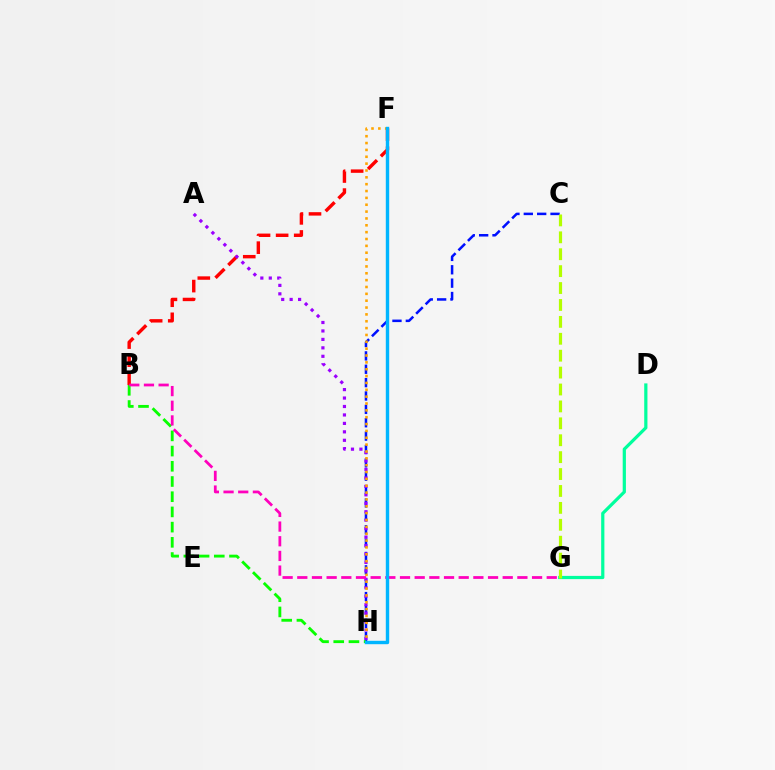{('D', 'G'): [{'color': '#00ff9d', 'line_style': 'solid', 'thickness': 2.31}], ('C', 'H'): [{'color': '#0010ff', 'line_style': 'dashed', 'thickness': 1.82}], ('B', 'F'): [{'color': '#ff0000', 'line_style': 'dashed', 'thickness': 2.46}], ('A', 'H'): [{'color': '#9b00ff', 'line_style': 'dotted', 'thickness': 2.3}], ('C', 'G'): [{'color': '#b3ff00', 'line_style': 'dashed', 'thickness': 2.3}], ('F', 'H'): [{'color': '#ffa500', 'line_style': 'dotted', 'thickness': 1.86}, {'color': '#00b5ff', 'line_style': 'solid', 'thickness': 2.45}], ('B', 'H'): [{'color': '#08ff00', 'line_style': 'dashed', 'thickness': 2.07}], ('B', 'G'): [{'color': '#ff00bd', 'line_style': 'dashed', 'thickness': 1.99}]}